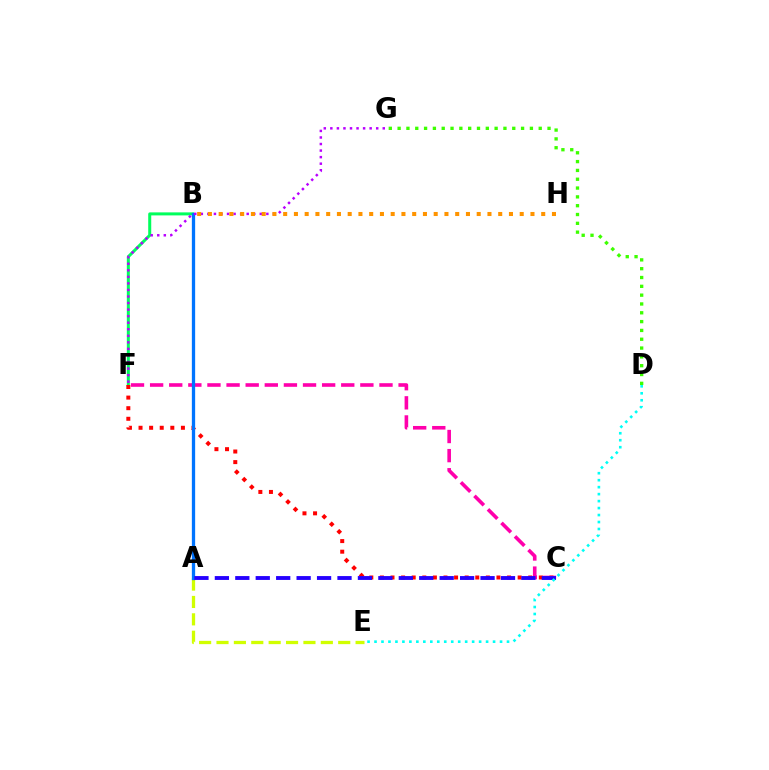{('B', 'F'): [{'color': '#00ff5c', 'line_style': 'solid', 'thickness': 2.18}], ('C', 'F'): [{'color': '#ff0000', 'line_style': 'dotted', 'thickness': 2.88}, {'color': '#ff00ac', 'line_style': 'dashed', 'thickness': 2.6}], ('A', 'E'): [{'color': '#d1ff00', 'line_style': 'dashed', 'thickness': 2.36}], ('D', 'G'): [{'color': '#3dff00', 'line_style': 'dotted', 'thickness': 2.4}], ('A', 'B'): [{'color': '#0074ff', 'line_style': 'solid', 'thickness': 2.37}], ('F', 'G'): [{'color': '#b900ff', 'line_style': 'dotted', 'thickness': 1.78}], ('A', 'C'): [{'color': '#2500ff', 'line_style': 'dashed', 'thickness': 2.78}], ('D', 'E'): [{'color': '#00fff6', 'line_style': 'dotted', 'thickness': 1.89}], ('B', 'H'): [{'color': '#ff9400', 'line_style': 'dotted', 'thickness': 2.92}]}